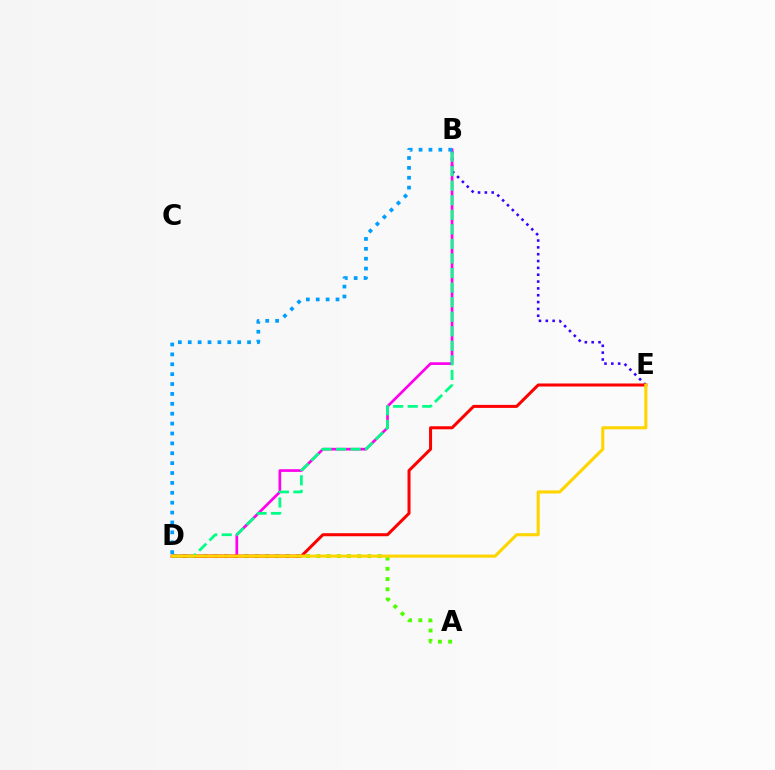{('B', 'E'): [{'color': '#3700ff', 'line_style': 'dotted', 'thickness': 1.86}], ('A', 'D'): [{'color': '#4fff00', 'line_style': 'dotted', 'thickness': 2.78}], ('B', 'D'): [{'color': '#ff00ed', 'line_style': 'solid', 'thickness': 1.94}, {'color': '#00ff86', 'line_style': 'dashed', 'thickness': 1.98}, {'color': '#009eff', 'line_style': 'dotted', 'thickness': 2.69}], ('D', 'E'): [{'color': '#ff0000', 'line_style': 'solid', 'thickness': 2.18}, {'color': '#ffd500', 'line_style': 'solid', 'thickness': 2.23}]}